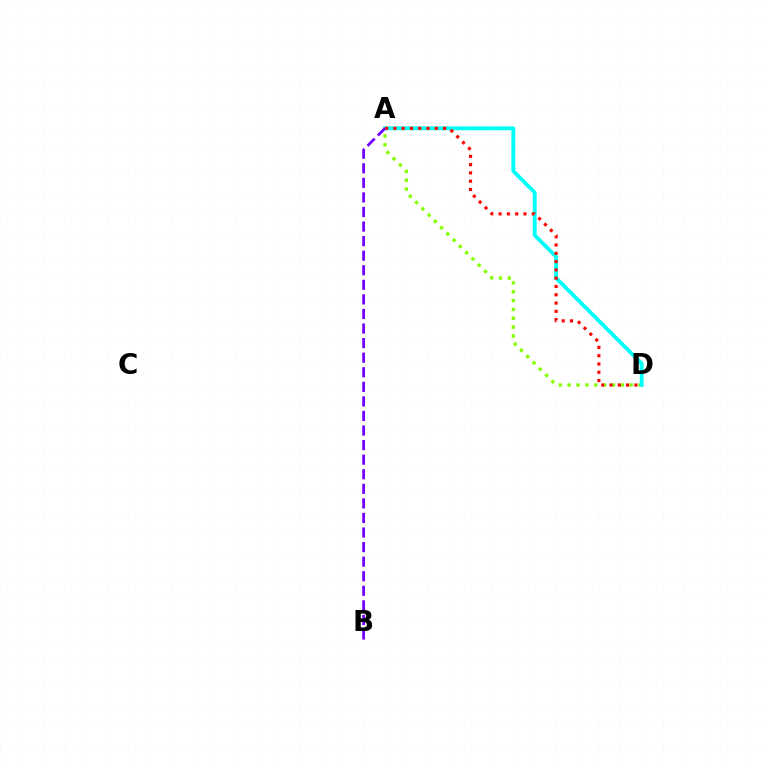{('A', 'D'): [{'color': '#84ff00', 'line_style': 'dotted', 'thickness': 2.41}, {'color': '#00fff6', 'line_style': 'solid', 'thickness': 2.77}, {'color': '#ff0000', 'line_style': 'dotted', 'thickness': 2.25}], ('A', 'B'): [{'color': '#7200ff', 'line_style': 'dashed', 'thickness': 1.98}]}